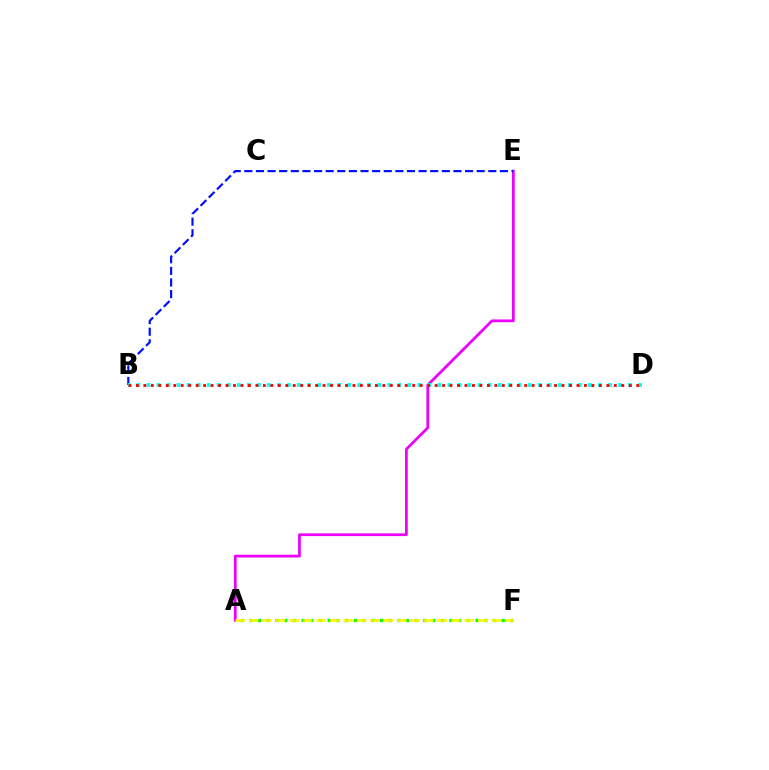{('A', 'E'): [{'color': '#ee00ff', 'line_style': 'solid', 'thickness': 1.99}], ('B', 'E'): [{'color': '#0010ff', 'line_style': 'dashed', 'thickness': 1.58}], ('A', 'F'): [{'color': '#08ff00', 'line_style': 'dotted', 'thickness': 2.36}, {'color': '#fcf500', 'line_style': 'dashed', 'thickness': 1.83}], ('B', 'D'): [{'color': '#00fff6', 'line_style': 'dotted', 'thickness': 2.73}, {'color': '#ff0000', 'line_style': 'dotted', 'thickness': 2.03}]}